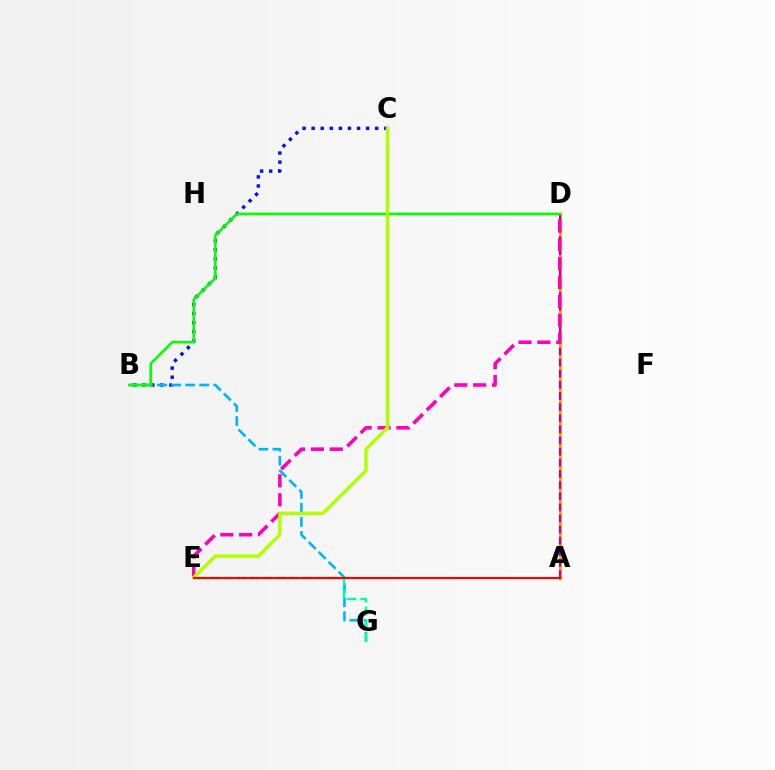{('B', 'C'): [{'color': '#0010ff', 'line_style': 'dotted', 'thickness': 2.47}], ('A', 'D'): [{'color': '#ffa500', 'line_style': 'solid', 'thickness': 2.36}, {'color': '#9b00ff', 'line_style': 'dashed', 'thickness': 1.51}], ('B', 'G'): [{'color': '#00b5ff', 'line_style': 'dashed', 'thickness': 1.91}], ('D', 'E'): [{'color': '#ff00bd', 'line_style': 'dashed', 'thickness': 2.56}], ('B', 'D'): [{'color': '#08ff00', 'line_style': 'solid', 'thickness': 1.88}], ('E', 'G'): [{'color': '#00ff9d', 'line_style': 'dashed', 'thickness': 1.79}], ('C', 'E'): [{'color': '#b3ff00', 'line_style': 'solid', 'thickness': 2.49}], ('A', 'E'): [{'color': '#ff0000', 'line_style': 'solid', 'thickness': 1.55}]}